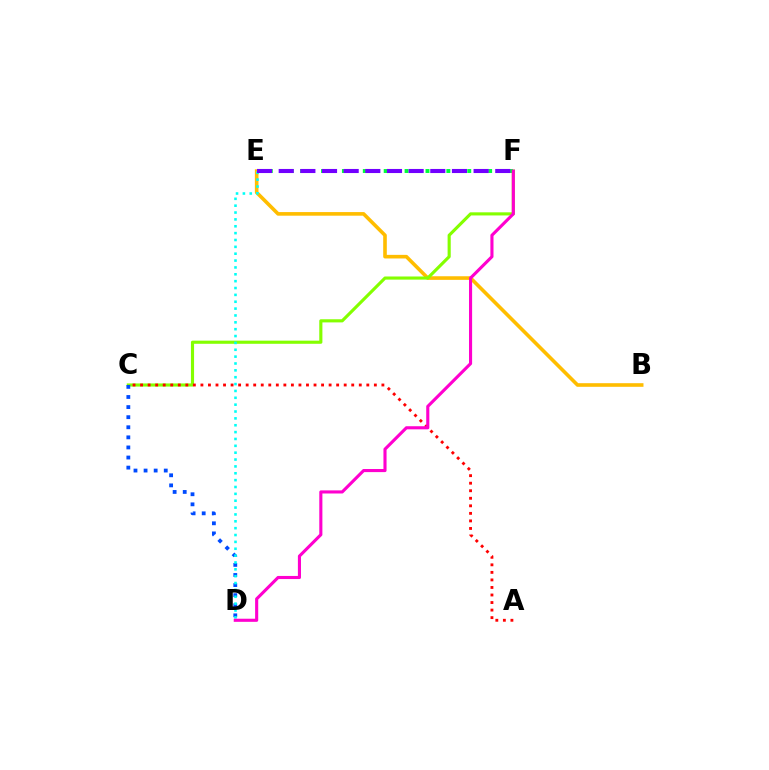{('B', 'E'): [{'color': '#ffbd00', 'line_style': 'solid', 'thickness': 2.6}], ('C', 'F'): [{'color': '#84ff00', 'line_style': 'solid', 'thickness': 2.25}], ('E', 'F'): [{'color': '#00ff39', 'line_style': 'dotted', 'thickness': 2.84}, {'color': '#7200ff', 'line_style': 'dashed', 'thickness': 2.94}], ('A', 'C'): [{'color': '#ff0000', 'line_style': 'dotted', 'thickness': 2.05}], ('C', 'D'): [{'color': '#004bff', 'line_style': 'dotted', 'thickness': 2.74}], ('D', 'E'): [{'color': '#00fff6', 'line_style': 'dotted', 'thickness': 1.86}], ('D', 'F'): [{'color': '#ff00cf', 'line_style': 'solid', 'thickness': 2.24}]}